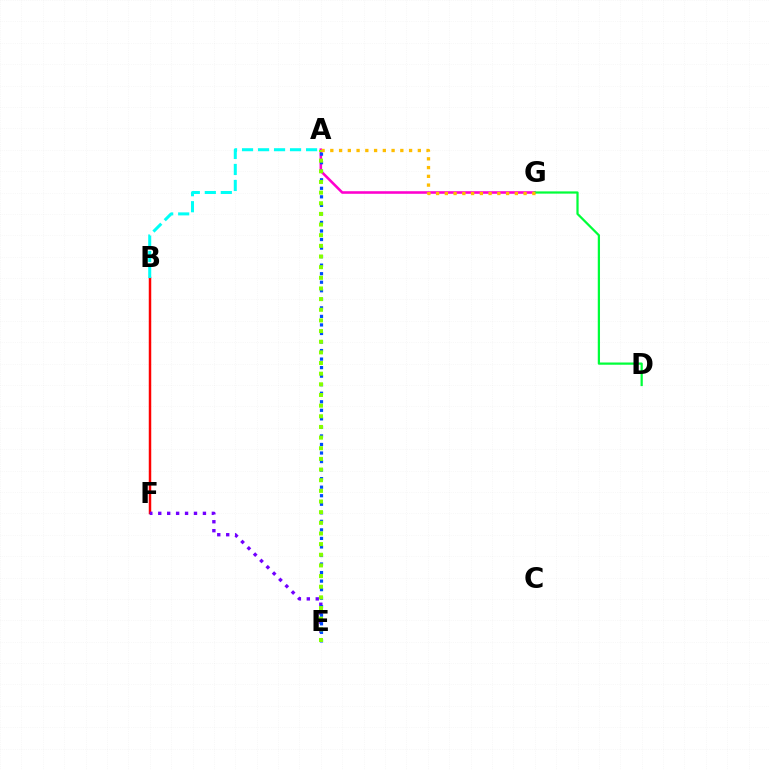{('B', 'F'): [{'color': '#ff0000', 'line_style': 'solid', 'thickness': 1.78}], ('A', 'G'): [{'color': '#ff00cf', 'line_style': 'solid', 'thickness': 1.86}, {'color': '#ffbd00', 'line_style': 'dotted', 'thickness': 2.38}], ('D', 'G'): [{'color': '#00ff39', 'line_style': 'solid', 'thickness': 1.61}], ('A', 'B'): [{'color': '#00fff6', 'line_style': 'dashed', 'thickness': 2.17}], ('E', 'F'): [{'color': '#7200ff', 'line_style': 'dotted', 'thickness': 2.43}], ('A', 'E'): [{'color': '#004bff', 'line_style': 'dotted', 'thickness': 2.32}, {'color': '#84ff00', 'line_style': 'dotted', 'thickness': 2.89}]}